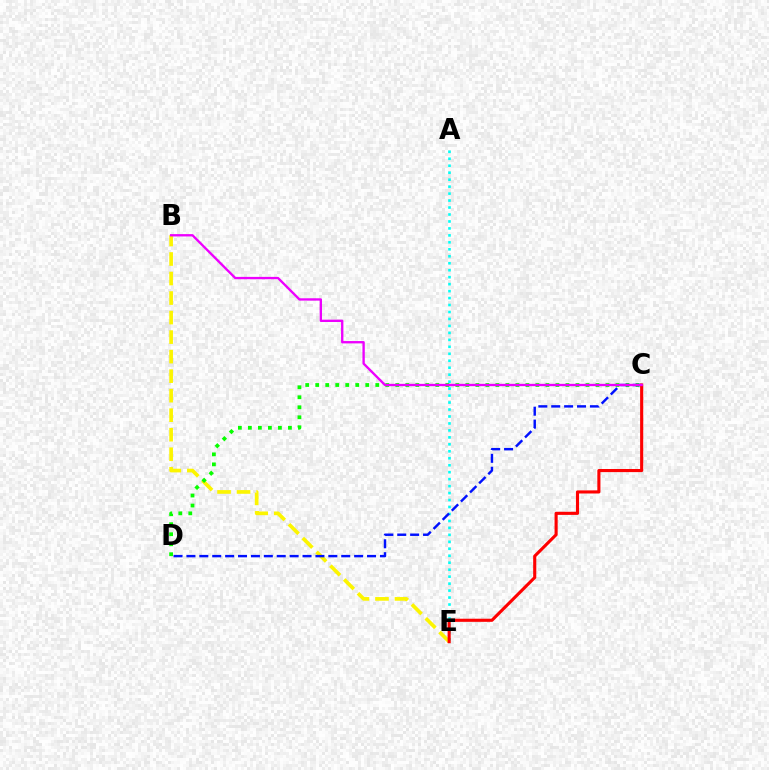{('B', 'E'): [{'color': '#fcf500', 'line_style': 'dashed', 'thickness': 2.65}], ('A', 'E'): [{'color': '#00fff6', 'line_style': 'dotted', 'thickness': 1.89}], ('C', 'D'): [{'color': '#08ff00', 'line_style': 'dotted', 'thickness': 2.72}, {'color': '#0010ff', 'line_style': 'dashed', 'thickness': 1.75}], ('C', 'E'): [{'color': '#ff0000', 'line_style': 'solid', 'thickness': 2.24}], ('B', 'C'): [{'color': '#ee00ff', 'line_style': 'solid', 'thickness': 1.69}]}